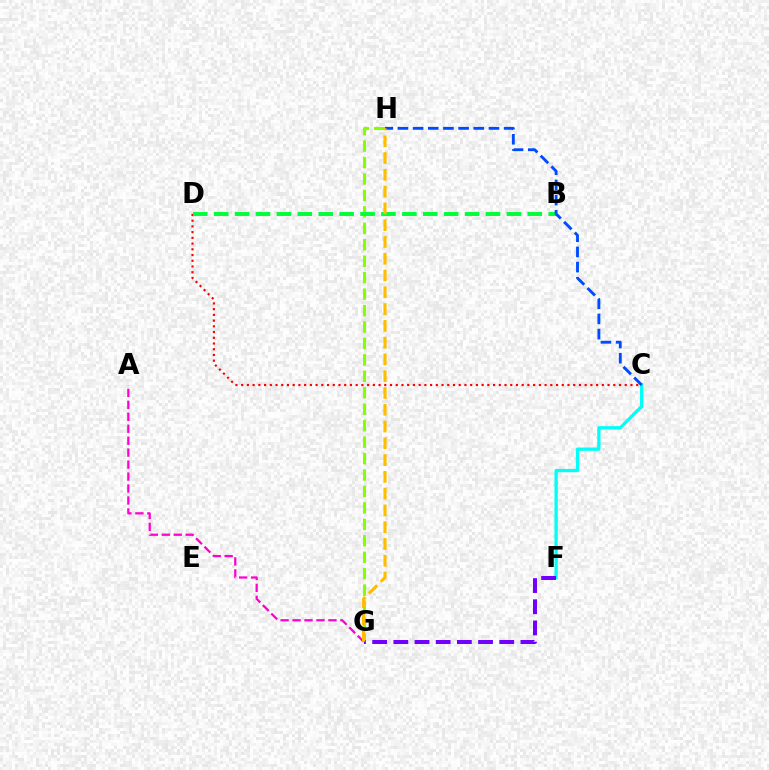{('C', 'D'): [{'color': '#ff0000', 'line_style': 'dotted', 'thickness': 1.56}], ('A', 'G'): [{'color': '#ff00cf', 'line_style': 'dashed', 'thickness': 1.62}], ('G', 'H'): [{'color': '#84ff00', 'line_style': 'dashed', 'thickness': 2.23}, {'color': '#ffbd00', 'line_style': 'dashed', 'thickness': 2.28}], ('B', 'D'): [{'color': '#00ff39', 'line_style': 'dashed', 'thickness': 2.84}], ('C', 'F'): [{'color': '#00fff6', 'line_style': 'solid', 'thickness': 2.36}], ('C', 'H'): [{'color': '#004bff', 'line_style': 'dashed', 'thickness': 2.06}], ('F', 'G'): [{'color': '#7200ff', 'line_style': 'dashed', 'thickness': 2.88}]}